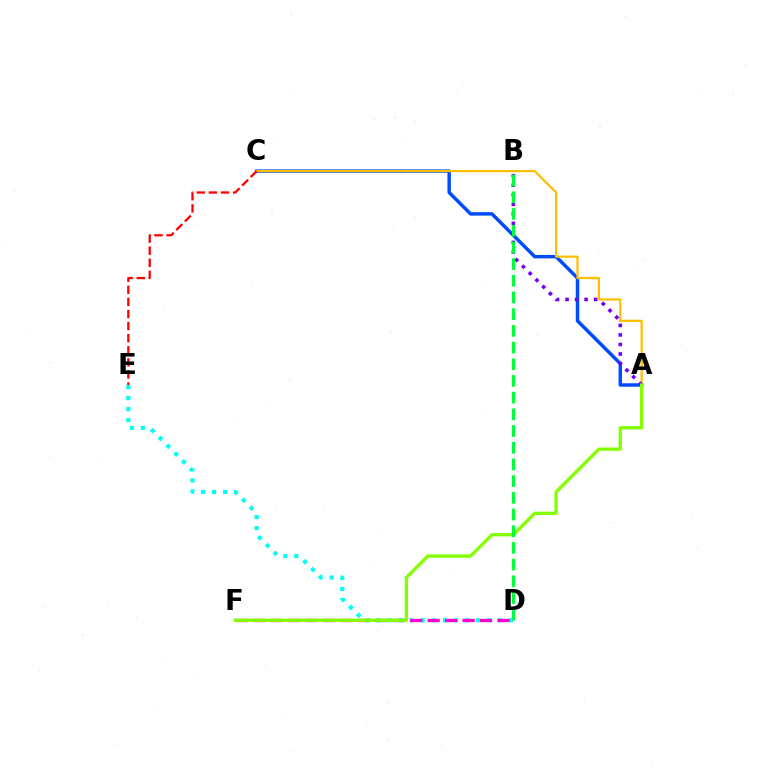{('D', 'E'): [{'color': '#00fff6', 'line_style': 'dotted', 'thickness': 3.0}], ('A', 'C'): [{'color': '#004bff', 'line_style': 'solid', 'thickness': 2.48}, {'color': '#ffbd00', 'line_style': 'solid', 'thickness': 1.61}], ('C', 'E'): [{'color': '#ff0000', 'line_style': 'dashed', 'thickness': 1.64}], ('D', 'F'): [{'color': '#ff00cf', 'line_style': 'dashed', 'thickness': 2.37}], ('A', 'B'): [{'color': '#7200ff', 'line_style': 'dotted', 'thickness': 2.59}], ('A', 'F'): [{'color': '#84ff00', 'line_style': 'solid', 'thickness': 2.39}], ('B', 'D'): [{'color': '#00ff39', 'line_style': 'dashed', 'thickness': 2.27}]}